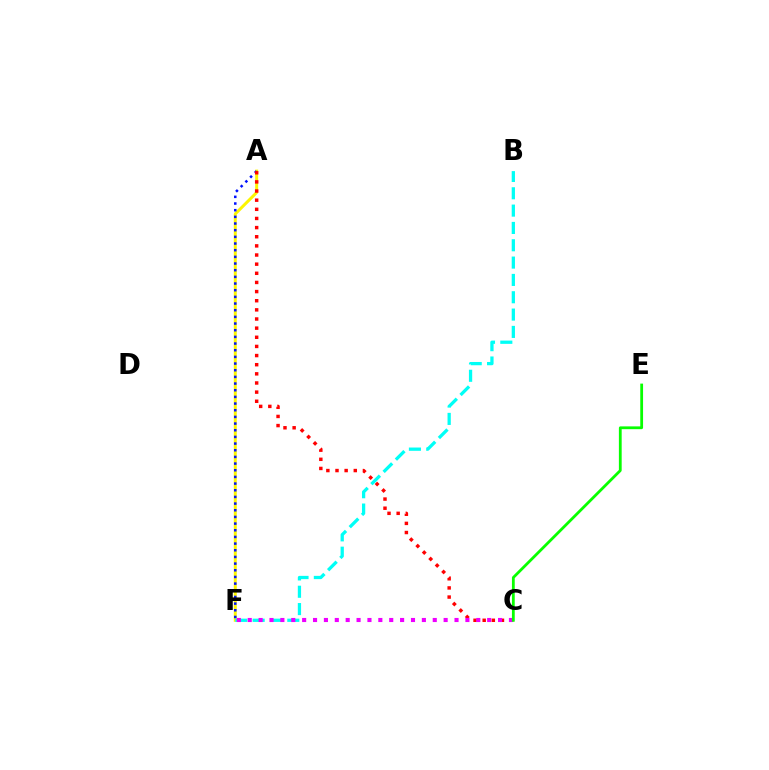{('A', 'F'): [{'color': '#fcf500', 'line_style': 'solid', 'thickness': 2.15}, {'color': '#0010ff', 'line_style': 'dotted', 'thickness': 1.81}], ('A', 'C'): [{'color': '#ff0000', 'line_style': 'dotted', 'thickness': 2.48}], ('B', 'F'): [{'color': '#00fff6', 'line_style': 'dashed', 'thickness': 2.35}], ('C', 'F'): [{'color': '#ee00ff', 'line_style': 'dotted', 'thickness': 2.96}], ('C', 'E'): [{'color': '#08ff00', 'line_style': 'solid', 'thickness': 2.01}]}